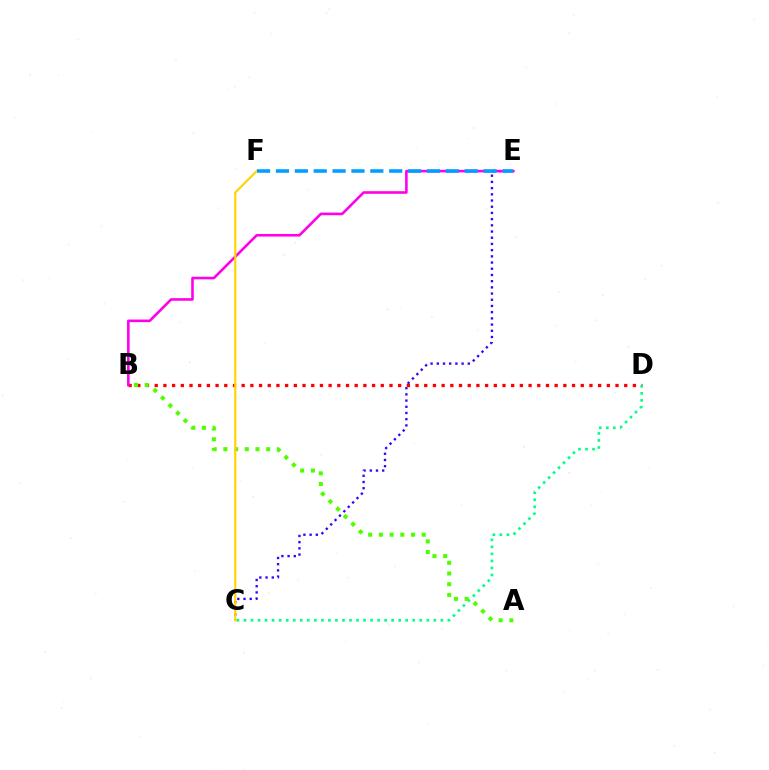{('C', 'E'): [{'color': '#3700ff', 'line_style': 'dotted', 'thickness': 1.69}], ('B', 'D'): [{'color': '#ff0000', 'line_style': 'dotted', 'thickness': 2.36}], ('C', 'D'): [{'color': '#00ff86', 'line_style': 'dotted', 'thickness': 1.91}], ('A', 'B'): [{'color': '#4fff00', 'line_style': 'dotted', 'thickness': 2.91}], ('B', 'E'): [{'color': '#ff00ed', 'line_style': 'solid', 'thickness': 1.87}], ('C', 'F'): [{'color': '#ffd500', 'line_style': 'solid', 'thickness': 1.58}], ('E', 'F'): [{'color': '#009eff', 'line_style': 'dashed', 'thickness': 2.56}]}